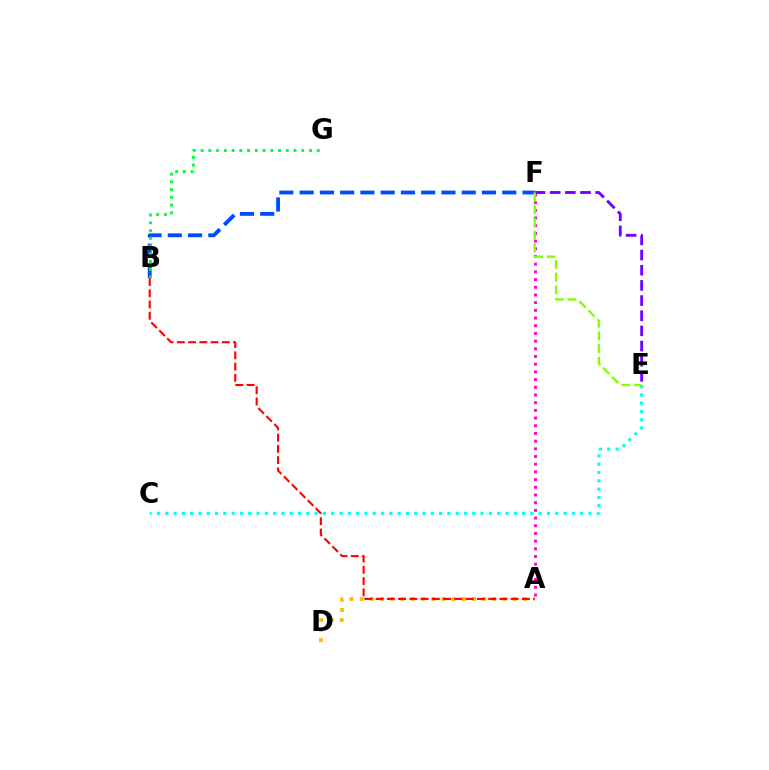{('B', 'F'): [{'color': '#004bff', 'line_style': 'dashed', 'thickness': 2.75}], ('A', 'F'): [{'color': '#ff00cf', 'line_style': 'dotted', 'thickness': 2.09}], ('E', 'F'): [{'color': '#7200ff', 'line_style': 'dashed', 'thickness': 2.06}, {'color': '#84ff00', 'line_style': 'dashed', 'thickness': 1.73}], ('A', 'D'): [{'color': '#ffbd00', 'line_style': 'dotted', 'thickness': 2.78}], ('C', 'E'): [{'color': '#00fff6', 'line_style': 'dotted', 'thickness': 2.25}], ('B', 'G'): [{'color': '#00ff39', 'line_style': 'dotted', 'thickness': 2.1}], ('A', 'B'): [{'color': '#ff0000', 'line_style': 'dashed', 'thickness': 1.53}]}